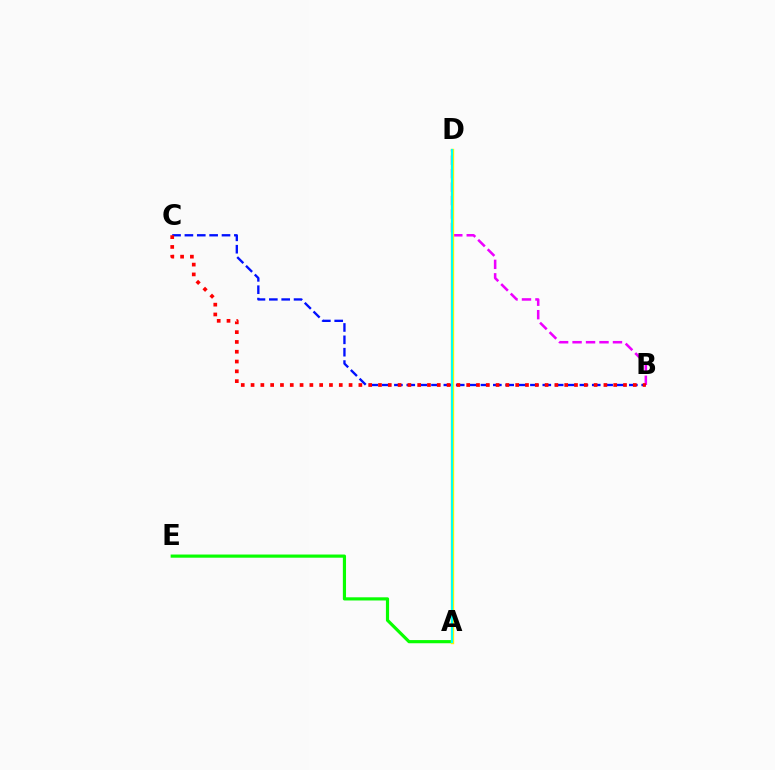{('B', 'D'): [{'color': '#ee00ff', 'line_style': 'dashed', 'thickness': 1.83}], ('A', 'E'): [{'color': '#08ff00', 'line_style': 'solid', 'thickness': 2.28}], ('A', 'D'): [{'color': '#fcf500', 'line_style': 'solid', 'thickness': 2.43}, {'color': '#00fff6', 'line_style': 'solid', 'thickness': 1.53}], ('B', 'C'): [{'color': '#0010ff', 'line_style': 'dashed', 'thickness': 1.68}, {'color': '#ff0000', 'line_style': 'dotted', 'thickness': 2.66}]}